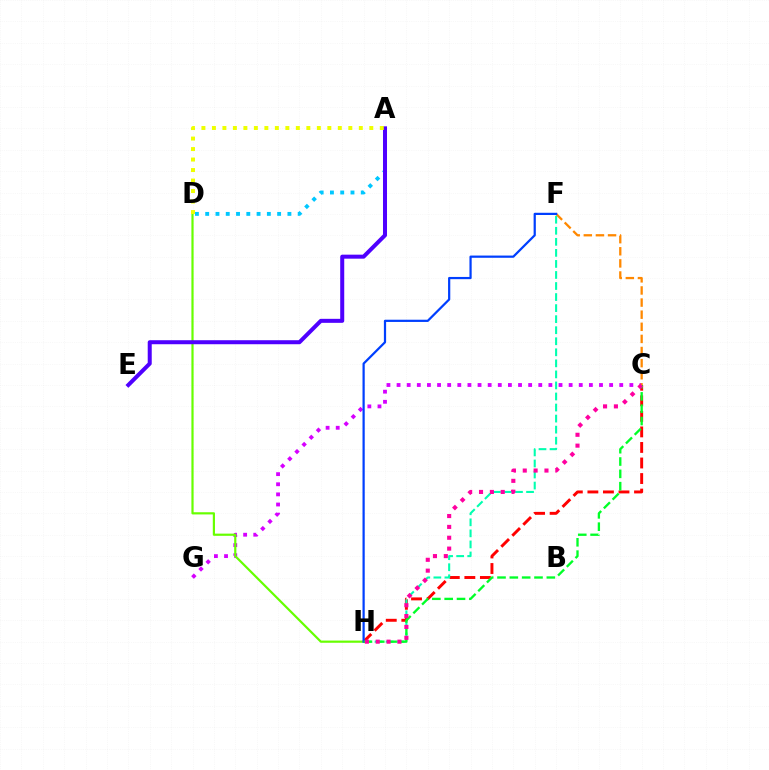{('C', 'G'): [{'color': '#d600ff', 'line_style': 'dotted', 'thickness': 2.75}], ('A', 'D'): [{'color': '#00c7ff', 'line_style': 'dotted', 'thickness': 2.79}, {'color': '#eeff00', 'line_style': 'dotted', 'thickness': 2.85}], ('C', 'F'): [{'color': '#ff8800', 'line_style': 'dashed', 'thickness': 1.65}], ('C', 'H'): [{'color': '#ff0000', 'line_style': 'dashed', 'thickness': 2.11}, {'color': '#00ff27', 'line_style': 'dashed', 'thickness': 1.68}, {'color': '#ff00a0', 'line_style': 'dotted', 'thickness': 2.95}], ('D', 'H'): [{'color': '#66ff00', 'line_style': 'solid', 'thickness': 1.58}], ('F', 'H'): [{'color': '#00ffaf', 'line_style': 'dashed', 'thickness': 1.5}, {'color': '#003fff', 'line_style': 'solid', 'thickness': 1.6}], ('A', 'E'): [{'color': '#4f00ff', 'line_style': 'solid', 'thickness': 2.89}]}